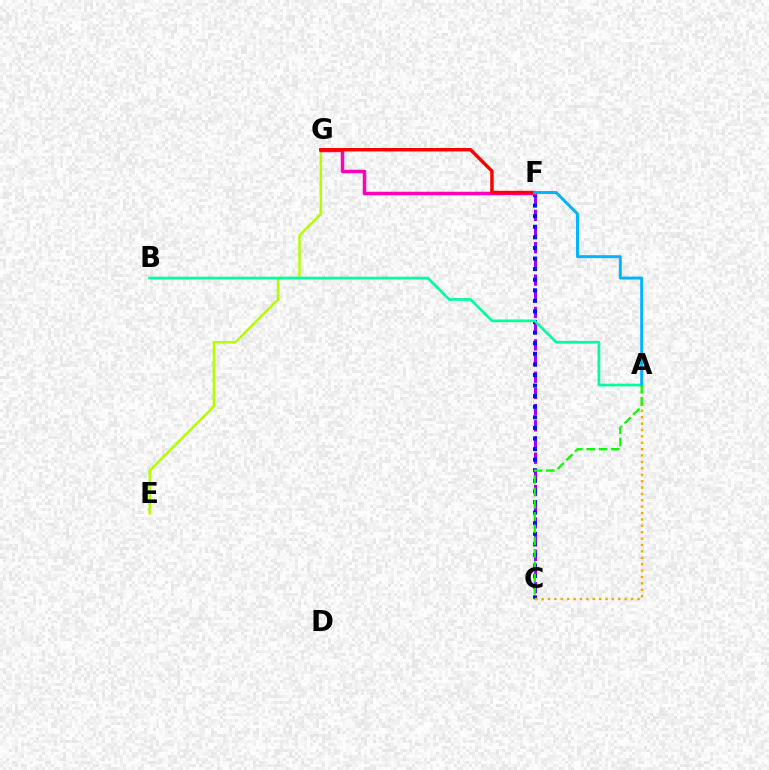{('C', 'F'): [{'color': '#9b00ff', 'line_style': 'dashed', 'thickness': 2.2}, {'color': '#0010ff', 'line_style': 'dotted', 'thickness': 2.88}], ('E', 'G'): [{'color': '#b3ff00', 'line_style': 'solid', 'thickness': 1.79}], ('F', 'G'): [{'color': '#ff00bd', 'line_style': 'solid', 'thickness': 2.52}, {'color': '#ff0000', 'line_style': 'solid', 'thickness': 2.47}], ('A', 'B'): [{'color': '#00ff9d', 'line_style': 'solid', 'thickness': 1.94}], ('A', 'C'): [{'color': '#ffa500', 'line_style': 'dotted', 'thickness': 1.74}, {'color': '#08ff00', 'line_style': 'dashed', 'thickness': 1.67}], ('A', 'F'): [{'color': '#00b5ff', 'line_style': 'solid', 'thickness': 2.13}]}